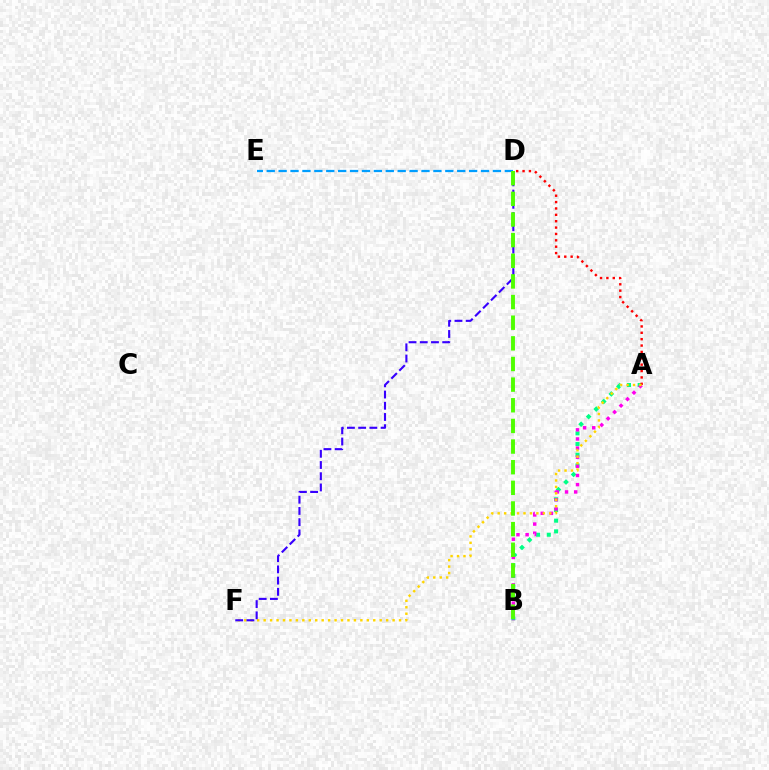{('A', 'B'): [{'color': '#00ff86', 'line_style': 'dotted', 'thickness': 2.9}, {'color': '#ff00ed', 'line_style': 'dotted', 'thickness': 2.48}], ('D', 'E'): [{'color': '#009eff', 'line_style': 'dashed', 'thickness': 1.62}], ('A', 'D'): [{'color': '#ff0000', 'line_style': 'dotted', 'thickness': 1.73}], ('A', 'F'): [{'color': '#ffd500', 'line_style': 'dotted', 'thickness': 1.75}], ('D', 'F'): [{'color': '#3700ff', 'line_style': 'dashed', 'thickness': 1.52}], ('B', 'D'): [{'color': '#4fff00', 'line_style': 'dashed', 'thickness': 2.8}]}